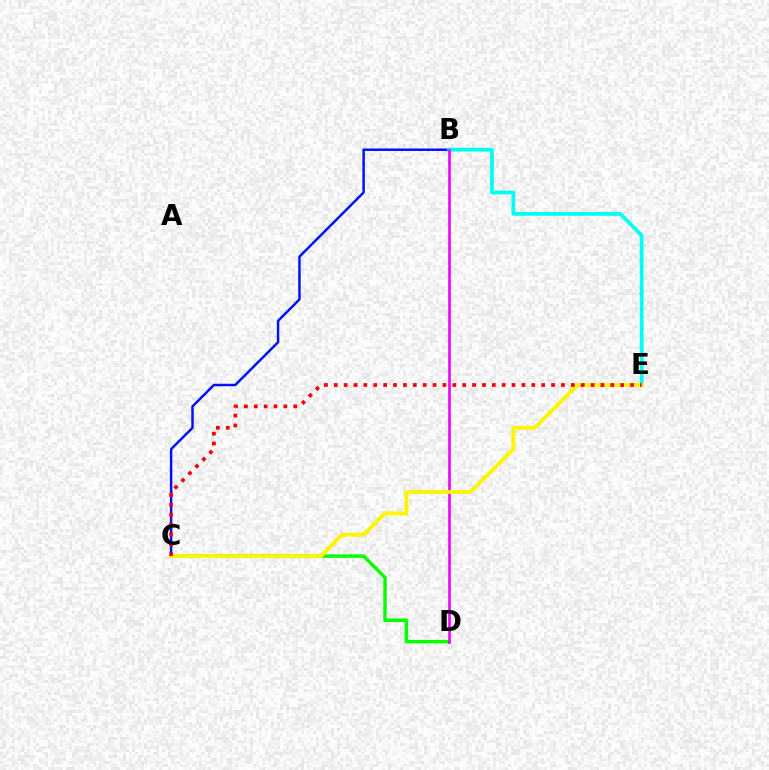{('C', 'D'): [{'color': '#08ff00', 'line_style': 'solid', 'thickness': 2.5}], ('B', 'C'): [{'color': '#0010ff', 'line_style': 'solid', 'thickness': 1.77}], ('B', 'E'): [{'color': '#00fff6', 'line_style': 'solid', 'thickness': 2.72}], ('B', 'D'): [{'color': '#ee00ff', 'line_style': 'solid', 'thickness': 1.88}], ('C', 'E'): [{'color': '#fcf500', 'line_style': 'solid', 'thickness': 2.76}, {'color': '#ff0000', 'line_style': 'dotted', 'thickness': 2.68}]}